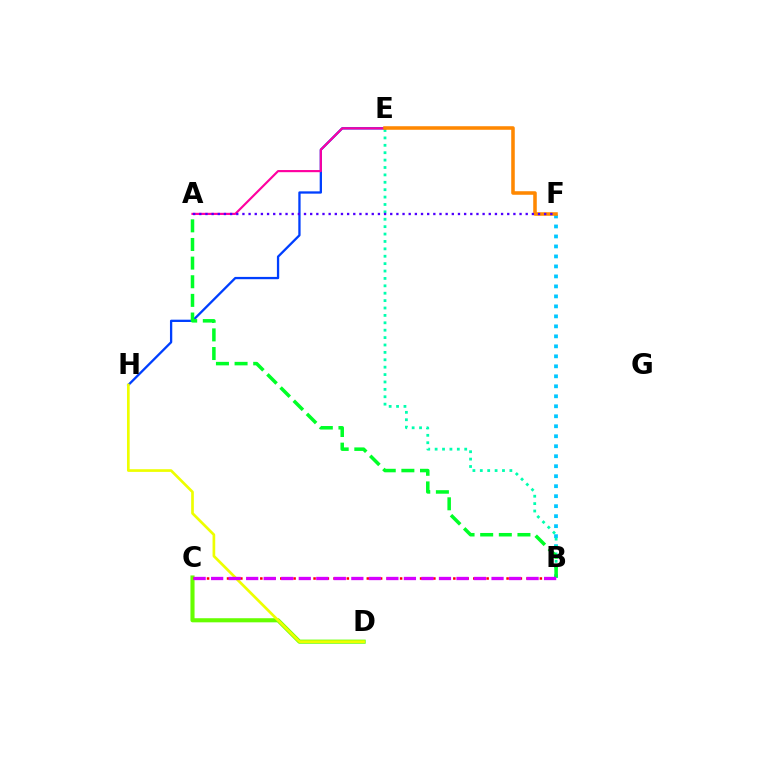{('E', 'H'): [{'color': '#003fff', 'line_style': 'solid', 'thickness': 1.65}], ('B', 'F'): [{'color': '#00c7ff', 'line_style': 'dotted', 'thickness': 2.71}], ('C', 'D'): [{'color': '#66ff00', 'line_style': 'solid', 'thickness': 2.95}], ('D', 'H'): [{'color': '#eeff00', 'line_style': 'solid', 'thickness': 1.93}], ('B', 'C'): [{'color': '#ff0000', 'line_style': 'dotted', 'thickness': 1.81}, {'color': '#d600ff', 'line_style': 'dashed', 'thickness': 2.38}], ('B', 'E'): [{'color': '#00ffaf', 'line_style': 'dotted', 'thickness': 2.01}], ('A', 'B'): [{'color': '#00ff27', 'line_style': 'dashed', 'thickness': 2.53}], ('A', 'E'): [{'color': '#ff00a0', 'line_style': 'solid', 'thickness': 1.54}], ('E', 'F'): [{'color': '#ff8800', 'line_style': 'solid', 'thickness': 2.56}], ('A', 'F'): [{'color': '#4f00ff', 'line_style': 'dotted', 'thickness': 1.67}]}